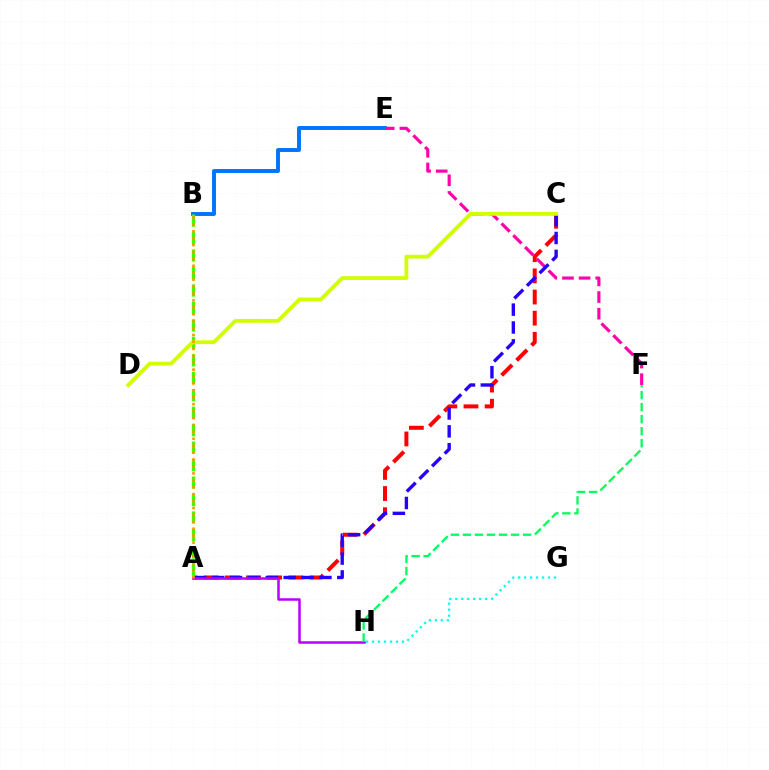{('B', 'E'): [{'color': '#0074ff', 'line_style': 'solid', 'thickness': 2.82}], ('A', 'C'): [{'color': '#ff0000', 'line_style': 'dashed', 'thickness': 2.87}, {'color': '#2500ff', 'line_style': 'dashed', 'thickness': 2.43}], ('E', 'F'): [{'color': '#ff00ac', 'line_style': 'dashed', 'thickness': 2.26}], ('A', 'H'): [{'color': '#b900ff', 'line_style': 'solid', 'thickness': 1.81}], ('A', 'B'): [{'color': '#3dff00', 'line_style': 'dashed', 'thickness': 2.37}, {'color': '#ff9400', 'line_style': 'dotted', 'thickness': 1.88}], ('C', 'D'): [{'color': '#d1ff00', 'line_style': 'solid', 'thickness': 2.73}], ('G', 'H'): [{'color': '#00fff6', 'line_style': 'dotted', 'thickness': 1.62}], ('F', 'H'): [{'color': '#00ff5c', 'line_style': 'dashed', 'thickness': 1.63}]}